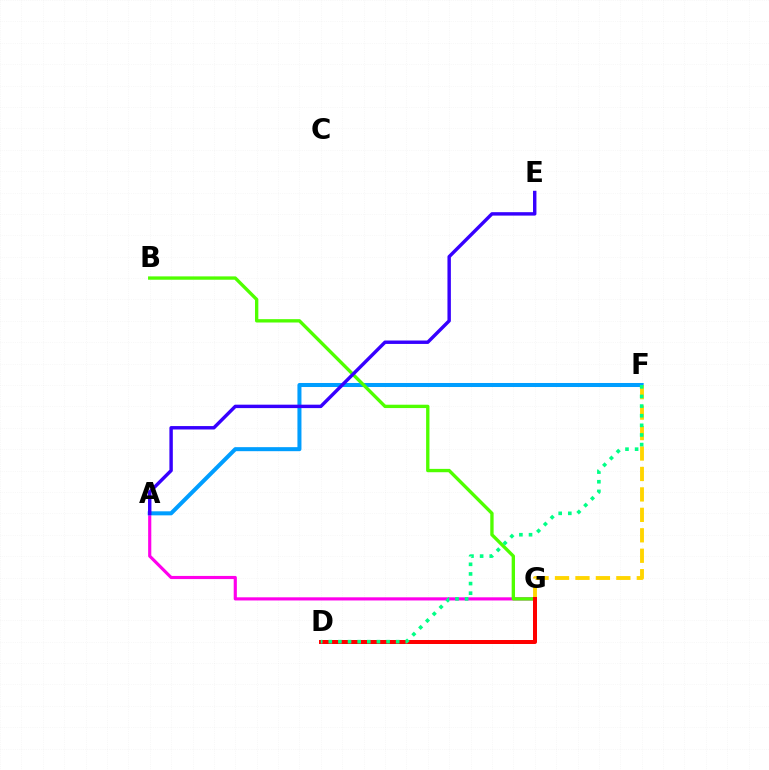{('A', 'G'): [{'color': '#ff00ed', 'line_style': 'solid', 'thickness': 2.27}], ('A', 'F'): [{'color': '#009eff', 'line_style': 'solid', 'thickness': 2.9}], ('F', 'G'): [{'color': '#ffd500', 'line_style': 'dashed', 'thickness': 2.78}], ('B', 'G'): [{'color': '#4fff00', 'line_style': 'solid', 'thickness': 2.41}], ('D', 'G'): [{'color': '#ff0000', 'line_style': 'solid', 'thickness': 2.88}], ('D', 'F'): [{'color': '#00ff86', 'line_style': 'dotted', 'thickness': 2.62}], ('A', 'E'): [{'color': '#3700ff', 'line_style': 'solid', 'thickness': 2.47}]}